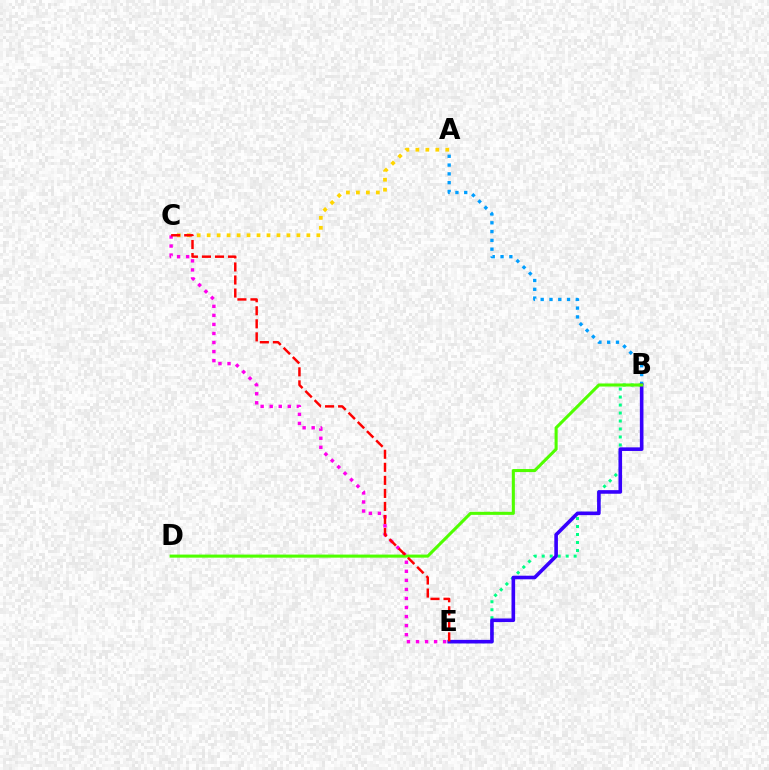{('C', 'E'): [{'color': '#ff00ed', 'line_style': 'dotted', 'thickness': 2.46}, {'color': '#ff0000', 'line_style': 'dashed', 'thickness': 1.77}], ('B', 'E'): [{'color': '#00ff86', 'line_style': 'dotted', 'thickness': 2.17}, {'color': '#3700ff', 'line_style': 'solid', 'thickness': 2.6}], ('A', 'B'): [{'color': '#009eff', 'line_style': 'dotted', 'thickness': 2.39}], ('A', 'C'): [{'color': '#ffd500', 'line_style': 'dotted', 'thickness': 2.71}], ('B', 'D'): [{'color': '#4fff00', 'line_style': 'solid', 'thickness': 2.21}]}